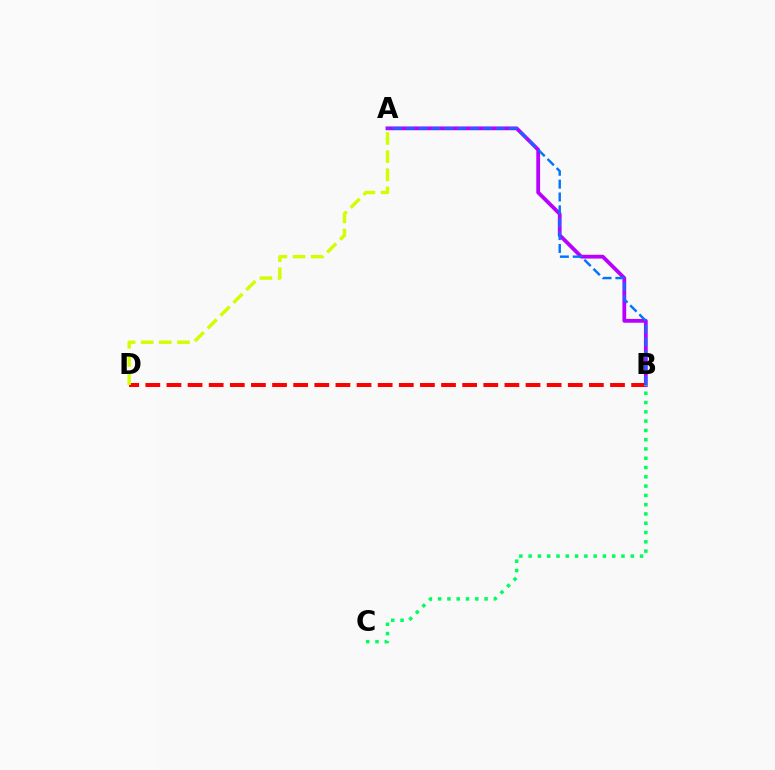{('B', 'D'): [{'color': '#ff0000', 'line_style': 'dashed', 'thickness': 2.87}], ('A', 'B'): [{'color': '#b900ff', 'line_style': 'solid', 'thickness': 2.73}, {'color': '#0074ff', 'line_style': 'dashed', 'thickness': 1.75}], ('B', 'C'): [{'color': '#00ff5c', 'line_style': 'dotted', 'thickness': 2.52}], ('A', 'D'): [{'color': '#d1ff00', 'line_style': 'dashed', 'thickness': 2.47}]}